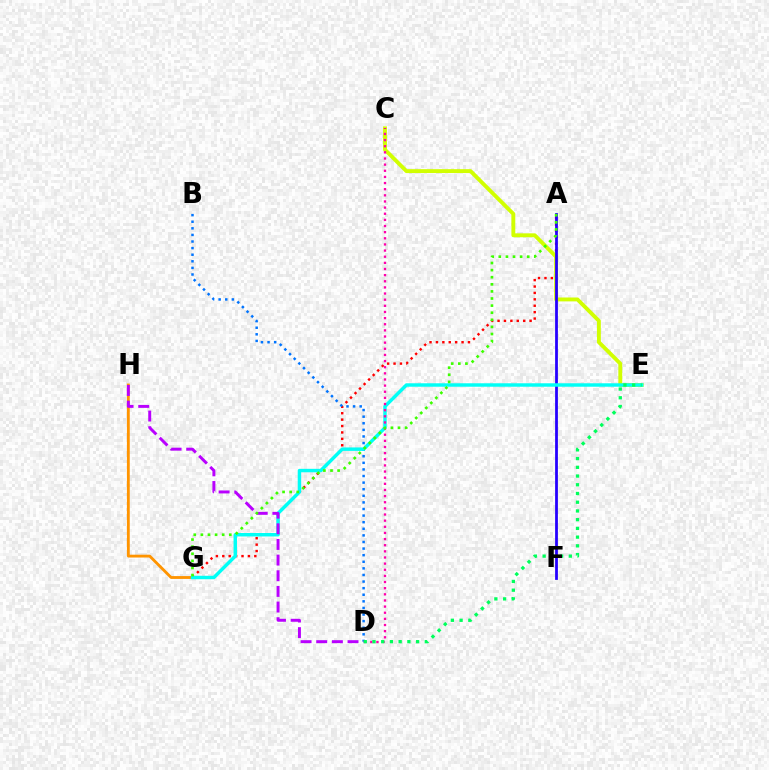{('A', 'G'): [{'color': '#ff0000', 'line_style': 'dotted', 'thickness': 1.74}, {'color': '#3dff00', 'line_style': 'dotted', 'thickness': 1.93}], ('C', 'E'): [{'color': '#d1ff00', 'line_style': 'solid', 'thickness': 2.8}], ('A', 'F'): [{'color': '#2500ff', 'line_style': 'solid', 'thickness': 2.0}], ('G', 'H'): [{'color': '#ff9400', 'line_style': 'solid', 'thickness': 2.04}], ('B', 'D'): [{'color': '#0074ff', 'line_style': 'dotted', 'thickness': 1.79}], ('E', 'G'): [{'color': '#00fff6', 'line_style': 'solid', 'thickness': 2.48}], ('C', 'D'): [{'color': '#ff00ac', 'line_style': 'dotted', 'thickness': 1.67}], ('D', 'H'): [{'color': '#b900ff', 'line_style': 'dashed', 'thickness': 2.13}], ('D', 'E'): [{'color': '#00ff5c', 'line_style': 'dotted', 'thickness': 2.37}]}